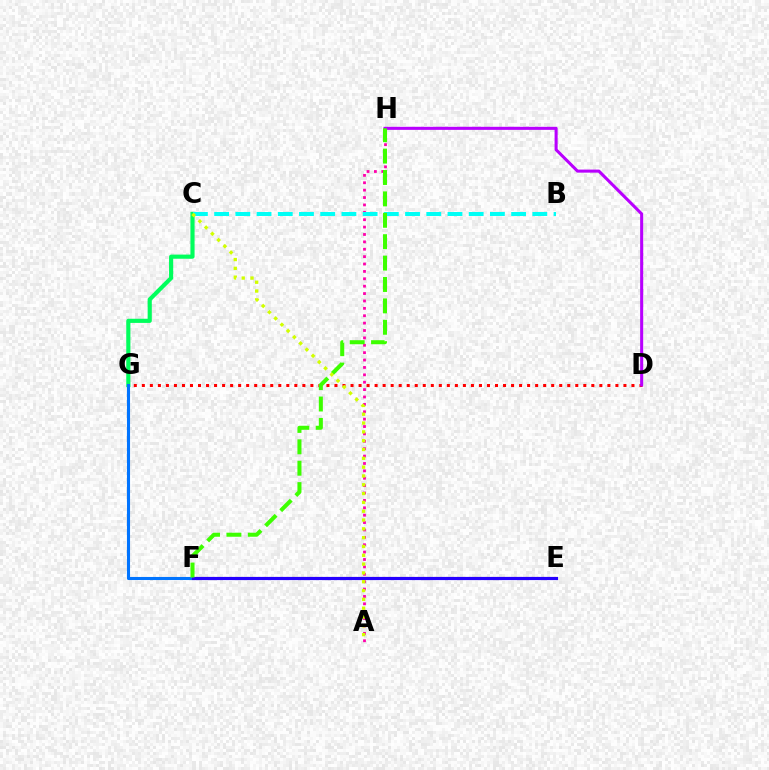{('D', 'G'): [{'color': '#ff0000', 'line_style': 'dotted', 'thickness': 2.18}], ('E', 'F'): [{'color': '#ff9400', 'line_style': 'dotted', 'thickness': 1.54}, {'color': '#2500ff', 'line_style': 'solid', 'thickness': 2.29}], ('C', 'G'): [{'color': '#00ff5c', 'line_style': 'solid', 'thickness': 2.98}], ('F', 'G'): [{'color': '#0074ff', 'line_style': 'solid', 'thickness': 2.22}], ('A', 'H'): [{'color': '#ff00ac', 'line_style': 'dotted', 'thickness': 2.01}], ('D', 'H'): [{'color': '#b900ff', 'line_style': 'solid', 'thickness': 2.2}], ('B', 'C'): [{'color': '#00fff6', 'line_style': 'dashed', 'thickness': 2.88}], ('F', 'H'): [{'color': '#3dff00', 'line_style': 'dashed', 'thickness': 2.91}], ('A', 'C'): [{'color': '#d1ff00', 'line_style': 'dotted', 'thickness': 2.4}]}